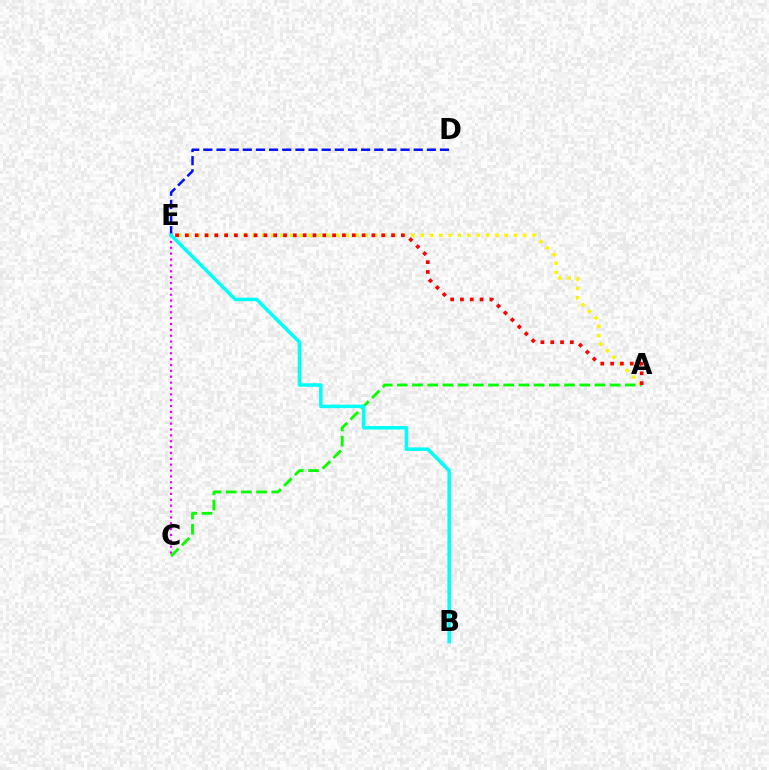{('A', 'E'): [{'color': '#fcf500', 'line_style': 'dotted', 'thickness': 2.54}, {'color': '#ff0000', 'line_style': 'dotted', 'thickness': 2.67}], ('C', 'E'): [{'color': '#ee00ff', 'line_style': 'dotted', 'thickness': 1.59}], ('D', 'E'): [{'color': '#0010ff', 'line_style': 'dashed', 'thickness': 1.79}], ('A', 'C'): [{'color': '#08ff00', 'line_style': 'dashed', 'thickness': 2.06}], ('B', 'E'): [{'color': '#00fff6', 'line_style': 'solid', 'thickness': 2.51}]}